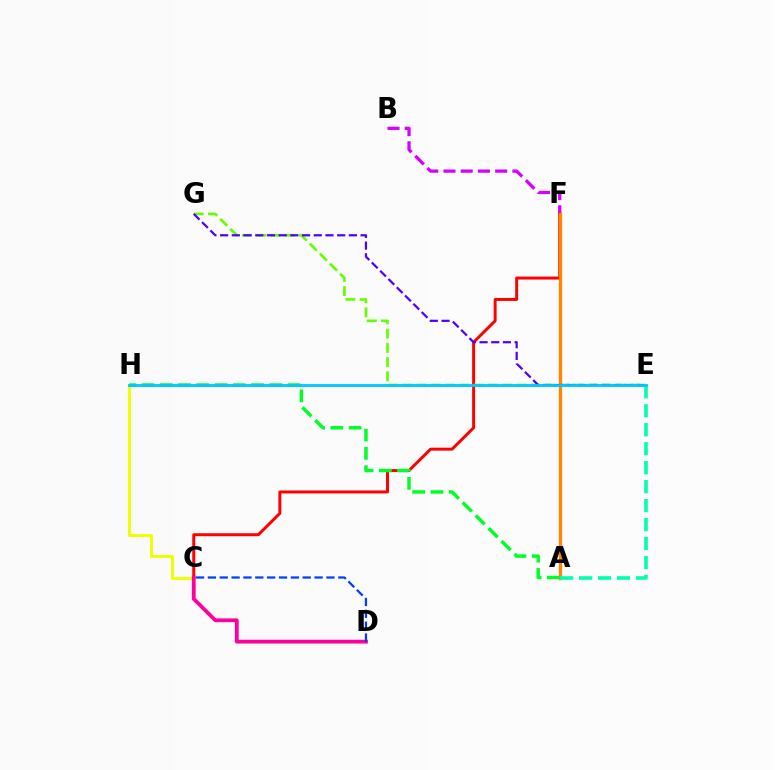{('B', 'F'): [{'color': '#d600ff', 'line_style': 'dashed', 'thickness': 2.34}], ('C', 'F'): [{'color': '#ff0000', 'line_style': 'solid', 'thickness': 2.14}], ('E', 'G'): [{'color': '#66ff00', 'line_style': 'dashed', 'thickness': 1.94}, {'color': '#4f00ff', 'line_style': 'dashed', 'thickness': 1.59}], ('C', 'H'): [{'color': '#eeff00', 'line_style': 'solid', 'thickness': 2.16}], ('A', 'F'): [{'color': '#ff8800', 'line_style': 'solid', 'thickness': 2.4}], ('C', 'D'): [{'color': '#ff00a0', 'line_style': 'solid', 'thickness': 2.73}, {'color': '#003fff', 'line_style': 'dashed', 'thickness': 1.61}], ('A', 'H'): [{'color': '#00ff27', 'line_style': 'dashed', 'thickness': 2.48}], ('A', 'E'): [{'color': '#00ffaf', 'line_style': 'dashed', 'thickness': 2.58}], ('E', 'H'): [{'color': '#00c7ff', 'line_style': 'solid', 'thickness': 2.03}]}